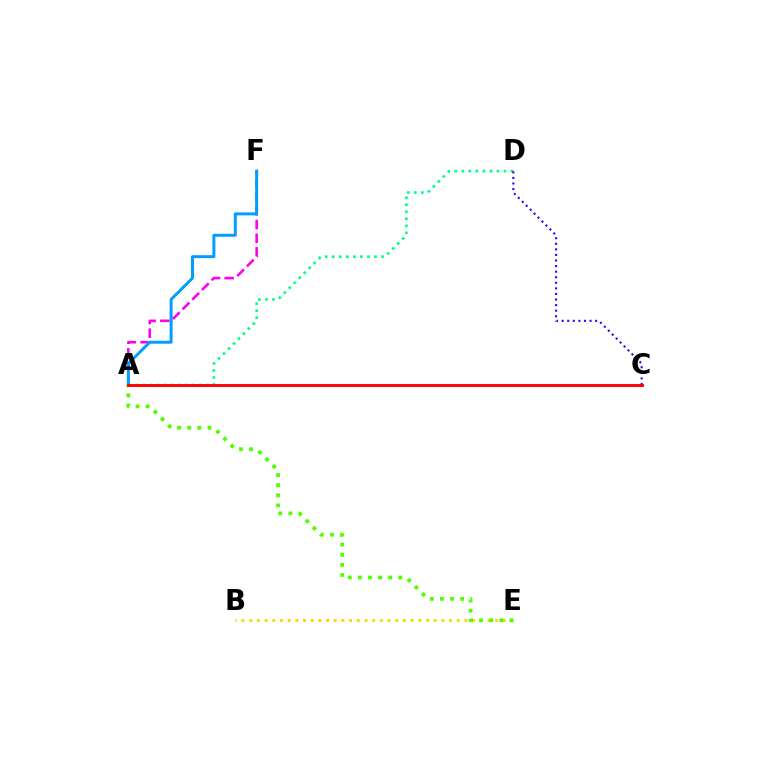{('A', 'F'): [{'color': '#ff00ed', 'line_style': 'dashed', 'thickness': 1.86}, {'color': '#009eff', 'line_style': 'solid', 'thickness': 2.14}], ('B', 'E'): [{'color': '#ffd500', 'line_style': 'dotted', 'thickness': 2.09}], ('A', 'D'): [{'color': '#00ff86', 'line_style': 'dotted', 'thickness': 1.91}], ('A', 'E'): [{'color': '#4fff00', 'line_style': 'dotted', 'thickness': 2.74}], ('C', 'D'): [{'color': '#3700ff', 'line_style': 'dotted', 'thickness': 1.51}], ('A', 'C'): [{'color': '#ff0000', 'line_style': 'solid', 'thickness': 2.07}]}